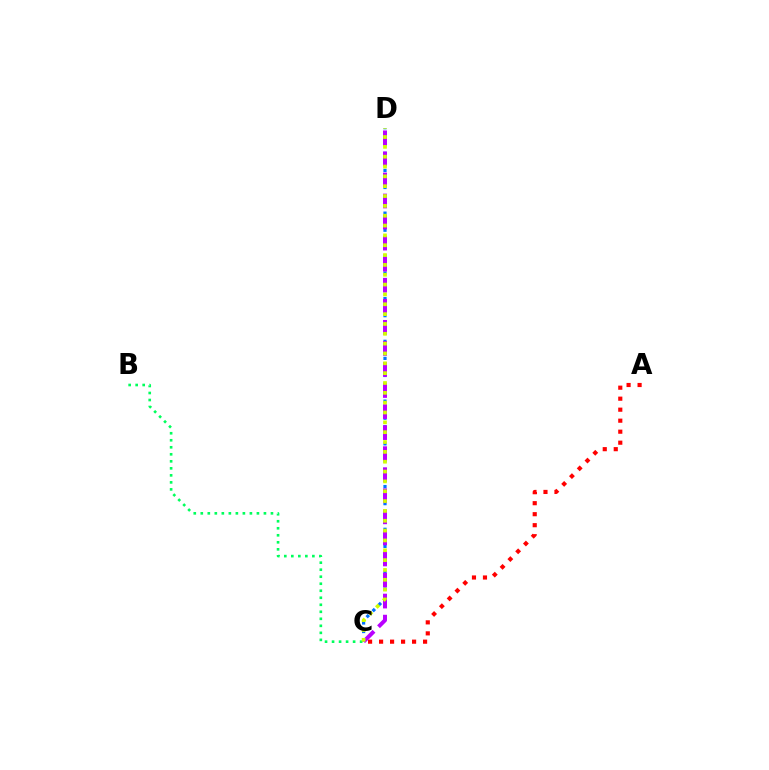{('C', 'D'): [{'color': '#0074ff', 'line_style': 'dotted', 'thickness': 2.32}, {'color': '#b900ff', 'line_style': 'dashed', 'thickness': 2.86}, {'color': '#d1ff00', 'line_style': 'dotted', 'thickness': 2.67}], ('B', 'C'): [{'color': '#00ff5c', 'line_style': 'dotted', 'thickness': 1.91}], ('A', 'C'): [{'color': '#ff0000', 'line_style': 'dotted', 'thickness': 2.99}]}